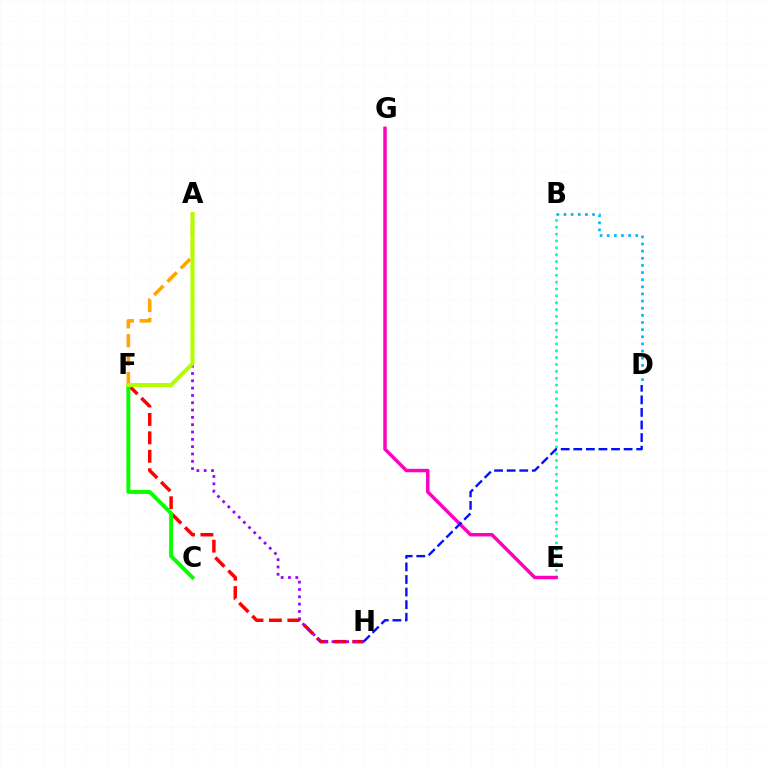{('F', 'H'): [{'color': '#ff0000', 'line_style': 'dashed', 'thickness': 2.5}], ('B', 'E'): [{'color': '#00ff9d', 'line_style': 'dotted', 'thickness': 1.86}], ('C', 'F'): [{'color': '#08ff00', 'line_style': 'solid', 'thickness': 2.82}], ('A', 'H'): [{'color': '#9b00ff', 'line_style': 'dotted', 'thickness': 1.99}], ('A', 'F'): [{'color': '#ffa500', 'line_style': 'dashed', 'thickness': 2.56}, {'color': '#b3ff00', 'line_style': 'solid', 'thickness': 2.92}], ('B', 'D'): [{'color': '#00b5ff', 'line_style': 'dotted', 'thickness': 1.94}], ('E', 'G'): [{'color': '#ff00bd', 'line_style': 'solid', 'thickness': 2.49}], ('D', 'H'): [{'color': '#0010ff', 'line_style': 'dashed', 'thickness': 1.71}]}